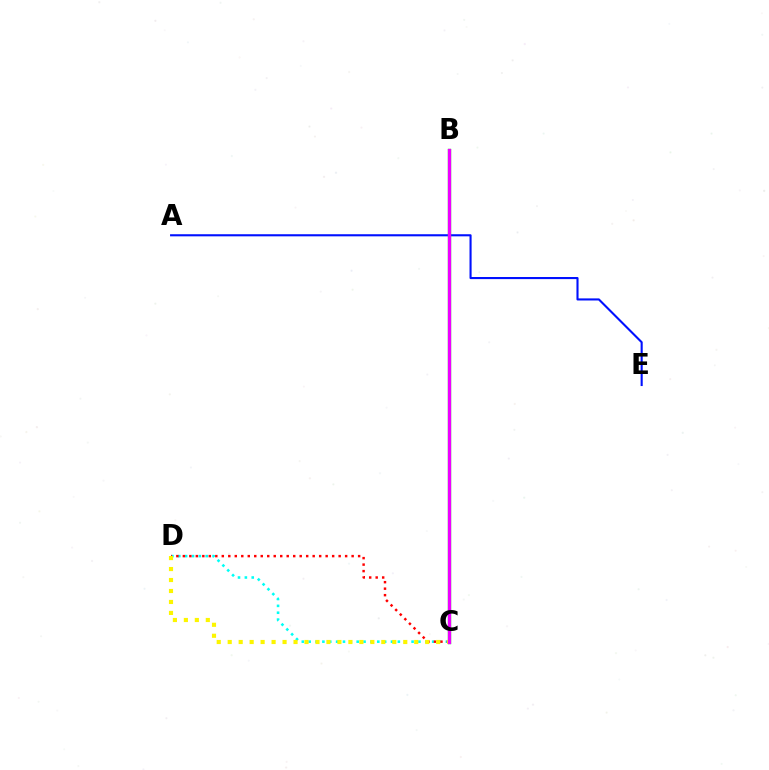{('C', 'D'): [{'color': '#00fff6', 'line_style': 'dotted', 'thickness': 1.86}, {'color': '#ff0000', 'line_style': 'dotted', 'thickness': 1.76}, {'color': '#fcf500', 'line_style': 'dotted', 'thickness': 2.98}], ('A', 'E'): [{'color': '#0010ff', 'line_style': 'solid', 'thickness': 1.51}], ('B', 'C'): [{'color': '#08ff00', 'line_style': 'solid', 'thickness': 2.41}, {'color': '#ee00ff', 'line_style': 'solid', 'thickness': 2.34}]}